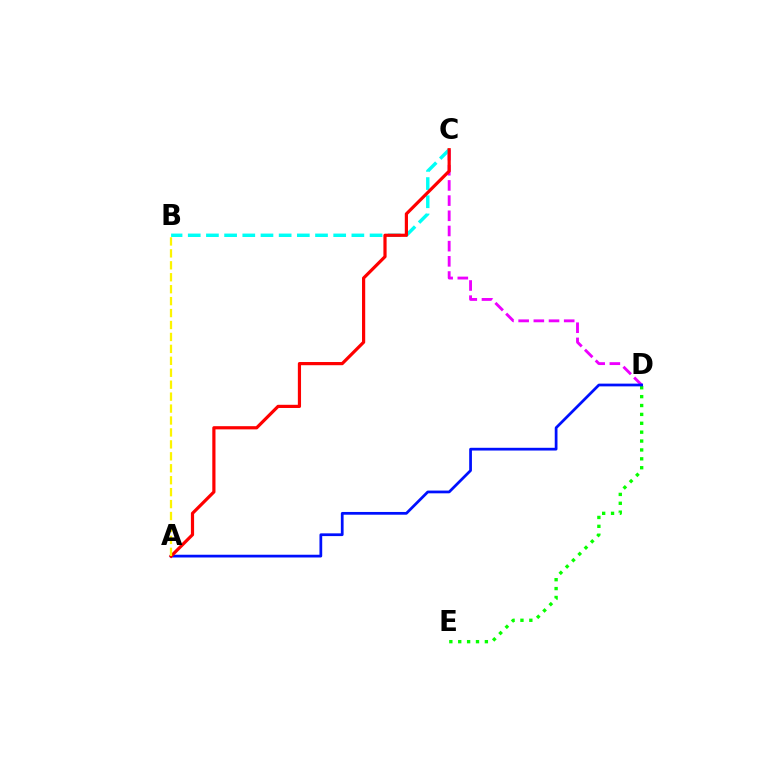{('C', 'D'): [{'color': '#ee00ff', 'line_style': 'dashed', 'thickness': 2.06}], ('B', 'C'): [{'color': '#00fff6', 'line_style': 'dashed', 'thickness': 2.47}], ('D', 'E'): [{'color': '#08ff00', 'line_style': 'dotted', 'thickness': 2.41}], ('A', 'D'): [{'color': '#0010ff', 'line_style': 'solid', 'thickness': 1.98}], ('A', 'C'): [{'color': '#ff0000', 'line_style': 'solid', 'thickness': 2.3}], ('A', 'B'): [{'color': '#fcf500', 'line_style': 'dashed', 'thickness': 1.62}]}